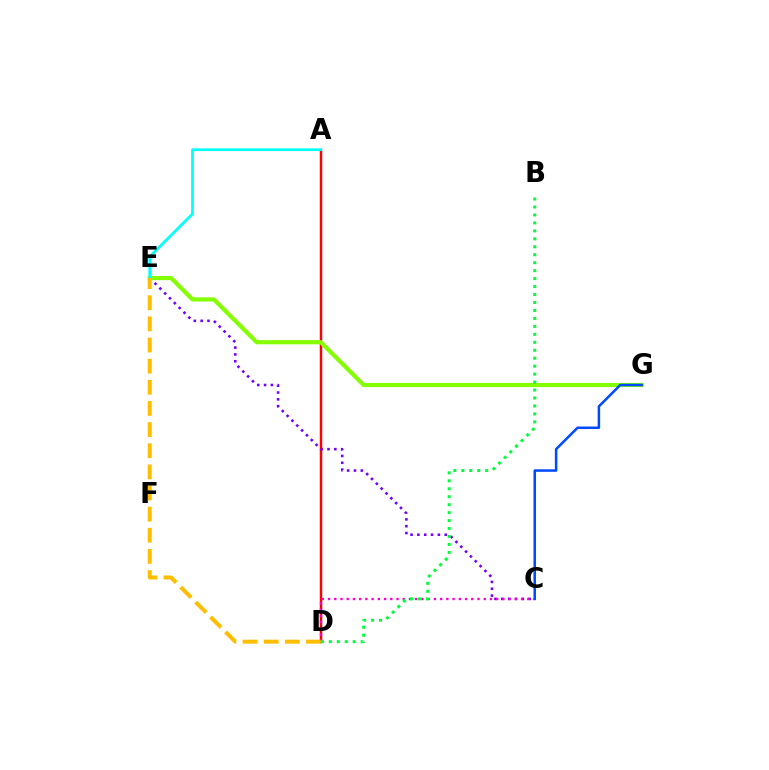{('A', 'D'): [{'color': '#ff0000', 'line_style': 'solid', 'thickness': 1.79}], ('C', 'E'): [{'color': '#7200ff', 'line_style': 'dotted', 'thickness': 1.86}], ('E', 'G'): [{'color': '#84ff00', 'line_style': 'solid', 'thickness': 2.99}], ('A', 'E'): [{'color': '#00fff6', 'line_style': 'solid', 'thickness': 1.95}], ('C', 'D'): [{'color': '#ff00cf', 'line_style': 'dotted', 'thickness': 1.69}], ('D', 'E'): [{'color': '#ffbd00', 'line_style': 'dashed', 'thickness': 2.87}], ('C', 'G'): [{'color': '#004bff', 'line_style': 'solid', 'thickness': 1.82}], ('B', 'D'): [{'color': '#00ff39', 'line_style': 'dotted', 'thickness': 2.16}]}